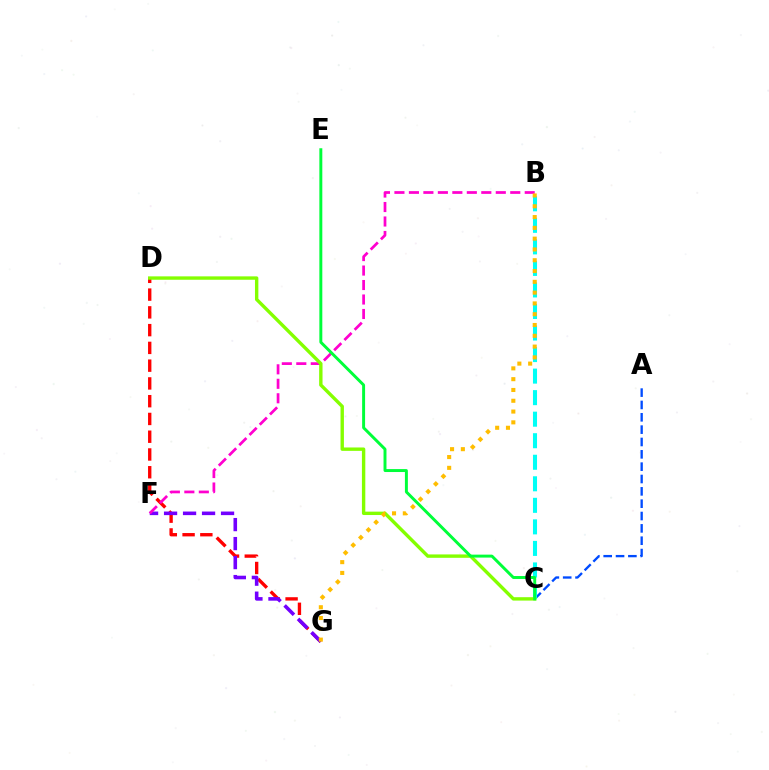{('A', 'C'): [{'color': '#004bff', 'line_style': 'dashed', 'thickness': 1.68}], ('D', 'G'): [{'color': '#ff0000', 'line_style': 'dashed', 'thickness': 2.41}], ('B', 'C'): [{'color': '#00fff6', 'line_style': 'dashed', 'thickness': 2.93}], ('F', 'G'): [{'color': '#7200ff', 'line_style': 'dashed', 'thickness': 2.58}], ('B', 'F'): [{'color': '#ff00cf', 'line_style': 'dashed', 'thickness': 1.97}], ('C', 'D'): [{'color': '#84ff00', 'line_style': 'solid', 'thickness': 2.44}], ('C', 'E'): [{'color': '#00ff39', 'line_style': 'solid', 'thickness': 2.12}], ('B', 'G'): [{'color': '#ffbd00', 'line_style': 'dotted', 'thickness': 2.93}]}